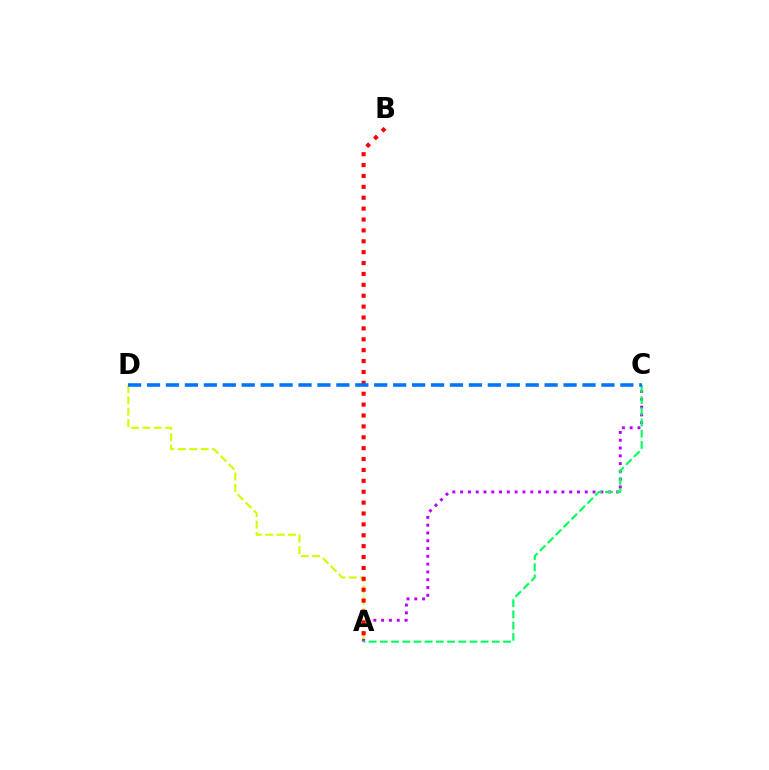{('A', 'C'): [{'color': '#b900ff', 'line_style': 'dotted', 'thickness': 2.12}, {'color': '#00ff5c', 'line_style': 'dashed', 'thickness': 1.52}], ('A', 'D'): [{'color': '#d1ff00', 'line_style': 'dashed', 'thickness': 1.55}], ('A', 'B'): [{'color': '#ff0000', 'line_style': 'dotted', 'thickness': 2.96}], ('C', 'D'): [{'color': '#0074ff', 'line_style': 'dashed', 'thickness': 2.57}]}